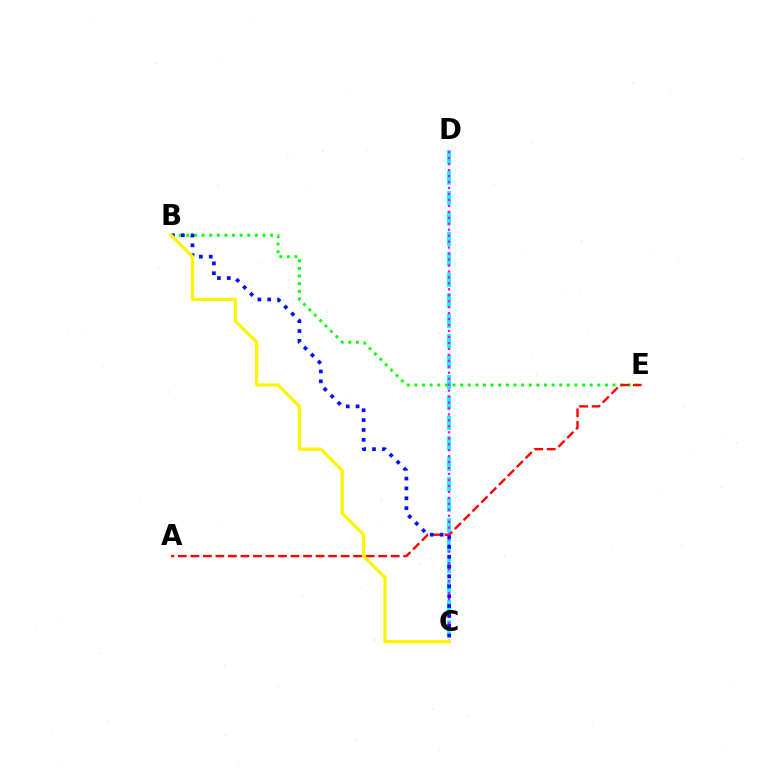{('C', 'D'): [{'color': '#00fff6', 'line_style': 'dashed', 'thickness': 2.78}, {'color': '#ee00ff', 'line_style': 'dotted', 'thickness': 1.62}], ('B', 'E'): [{'color': '#08ff00', 'line_style': 'dotted', 'thickness': 2.07}], ('A', 'E'): [{'color': '#ff0000', 'line_style': 'dashed', 'thickness': 1.7}], ('B', 'C'): [{'color': '#0010ff', 'line_style': 'dotted', 'thickness': 2.68}, {'color': '#fcf500', 'line_style': 'solid', 'thickness': 2.35}]}